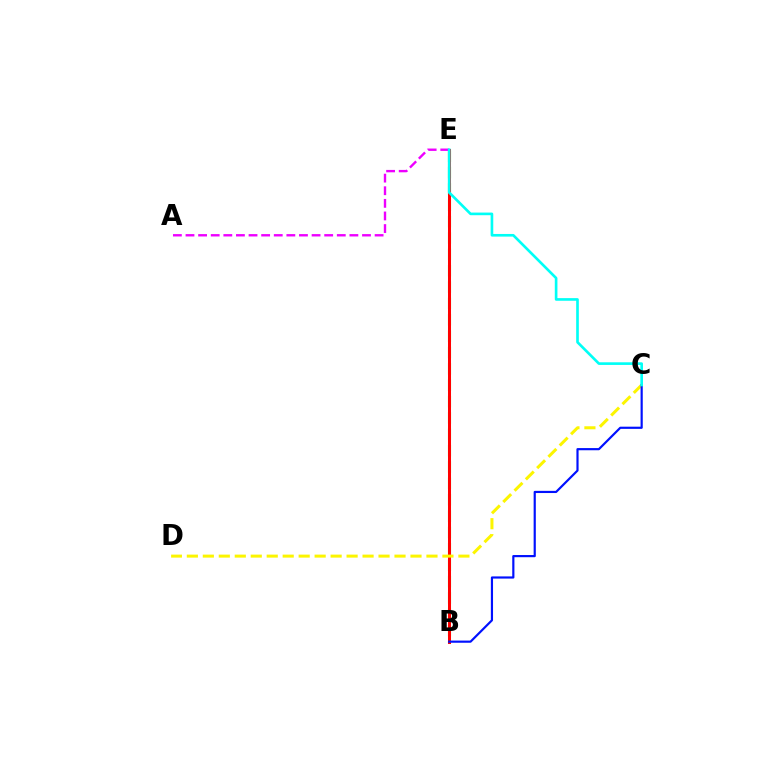{('B', 'E'): [{'color': '#08ff00', 'line_style': 'dashed', 'thickness': 2.22}, {'color': '#ff0000', 'line_style': 'solid', 'thickness': 2.17}], ('A', 'E'): [{'color': '#ee00ff', 'line_style': 'dashed', 'thickness': 1.71}], ('C', 'D'): [{'color': '#fcf500', 'line_style': 'dashed', 'thickness': 2.17}], ('B', 'C'): [{'color': '#0010ff', 'line_style': 'solid', 'thickness': 1.57}], ('C', 'E'): [{'color': '#00fff6', 'line_style': 'solid', 'thickness': 1.9}]}